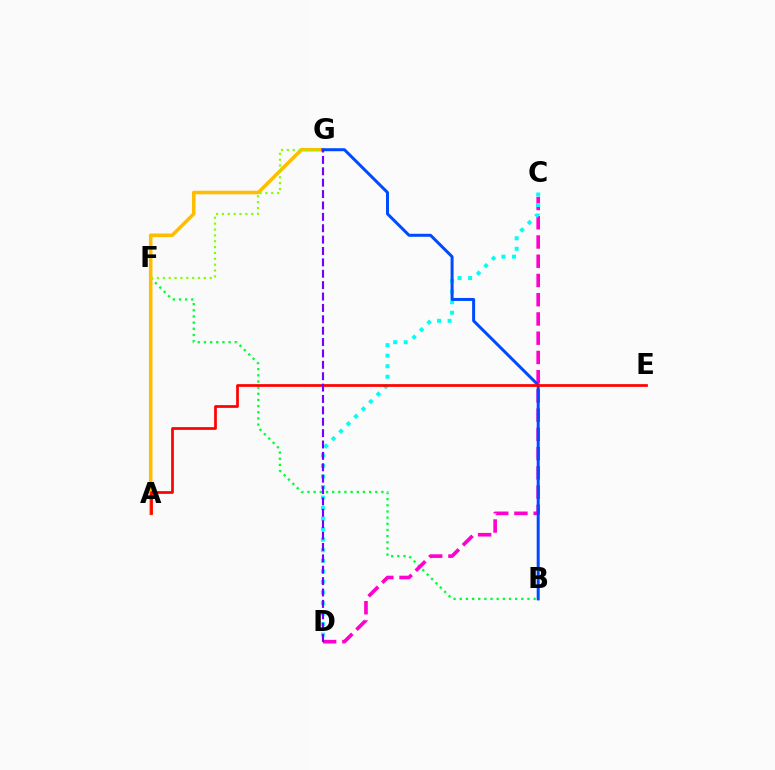{('B', 'F'): [{'color': '#00ff39', 'line_style': 'dotted', 'thickness': 1.67}], ('A', 'G'): [{'color': '#ffbd00', 'line_style': 'solid', 'thickness': 2.57}], ('C', 'D'): [{'color': '#ff00cf', 'line_style': 'dashed', 'thickness': 2.61}, {'color': '#00fff6', 'line_style': 'dotted', 'thickness': 2.87}], ('F', 'G'): [{'color': '#84ff00', 'line_style': 'dotted', 'thickness': 1.59}], ('B', 'G'): [{'color': '#004bff', 'line_style': 'solid', 'thickness': 2.16}], ('A', 'E'): [{'color': '#ff0000', 'line_style': 'solid', 'thickness': 1.97}], ('D', 'G'): [{'color': '#7200ff', 'line_style': 'dashed', 'thickness': 1.55}]}